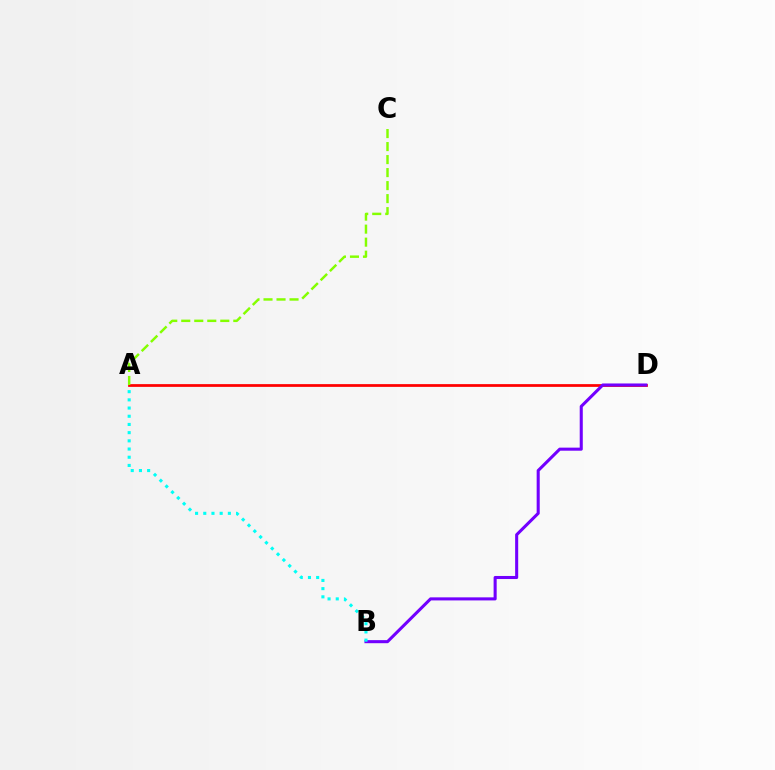{('A', 'D'): [{'color': '#ff0000', 'line_style': 'solid', 'thickness': 1.98}], ('A', 'C'): [{'color': '#84ff00', 'line_style': 'dashed', 'thickness': 1.77}], ('B', 'D'): [{'color': '#7200ff', 'line_style': 'solid', 'thickness': 2.21}], ('A', 'B'): [{'color': '#00fff6', 'line_style': 'dotted', 'thickness': 2.23}]}